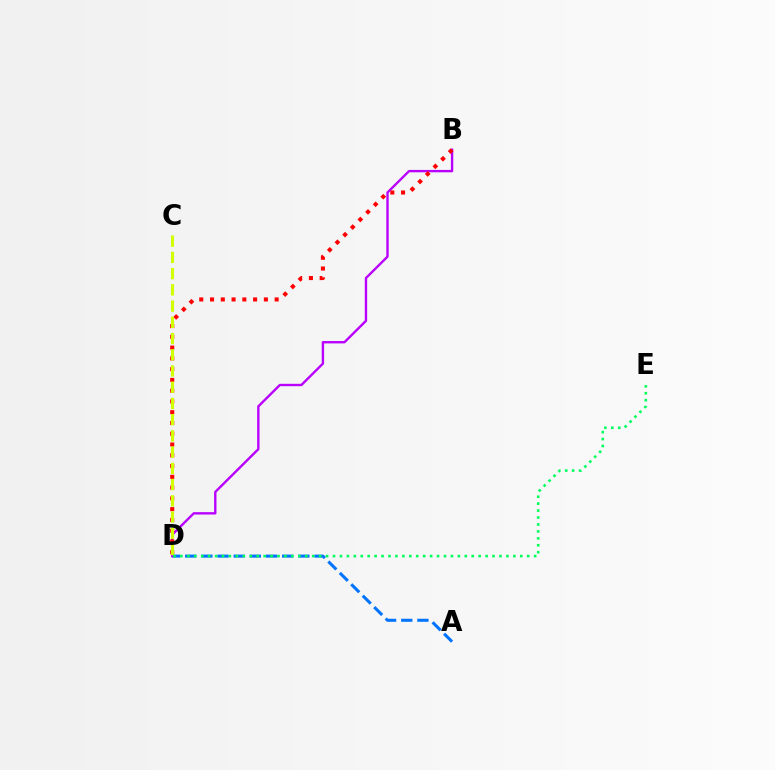{('A', 'D'): [{'color': '#0074ff', 'line_style': 'dashed', 'thickness': 2.2}], ('B', 'D'): [{'color': '#b900ff', 'line_style': 'solid', 'thickness': 1.71}, {'color': '#ff0000', 'line_style': 'dotted', 'thickness': 2.93}], ('C', 'D'): [{'color': '#d1ff00', 'line_style': 'dashed', 'thickness': 2.2}], ('D', 'E'): [{'color': '#00ff5c', 'line_style': 'dotted', 'thickness': 1.88}]}